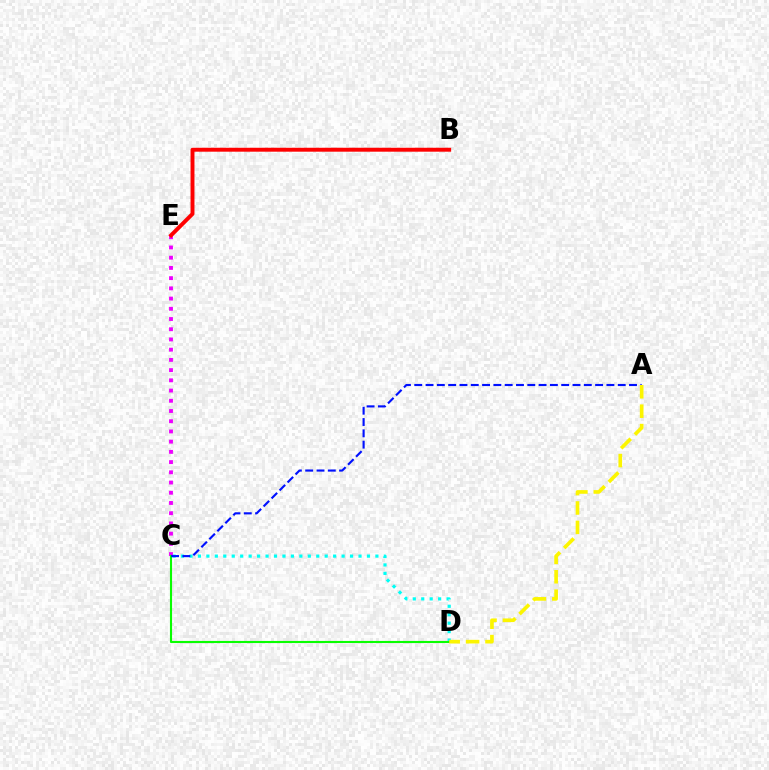{('C', 'D'): [{'color': '#00fff6', 'line_style': 'dotted', 'thickness': 2.3}, {'color': '#08ff00', 'line_style': 'solid', 'thickness': 1.53}], ('C', 'E'): [{'color': '#ee00ff', 'line_style': 'dotted', 'thickness': 2.78}], ('A', 'C'): [{'color': '#0010ff', 'line_style': 'dashed', 'thickness': 1.54}], ('A', 'D'): [{'color': '#fcf500', 'line_style': 'dashed', 'thickness': 2.64}], ('B', 'E'): [{'color': '#ff0000', 'line_style': 'solid', 'thickness': 2.83}]}